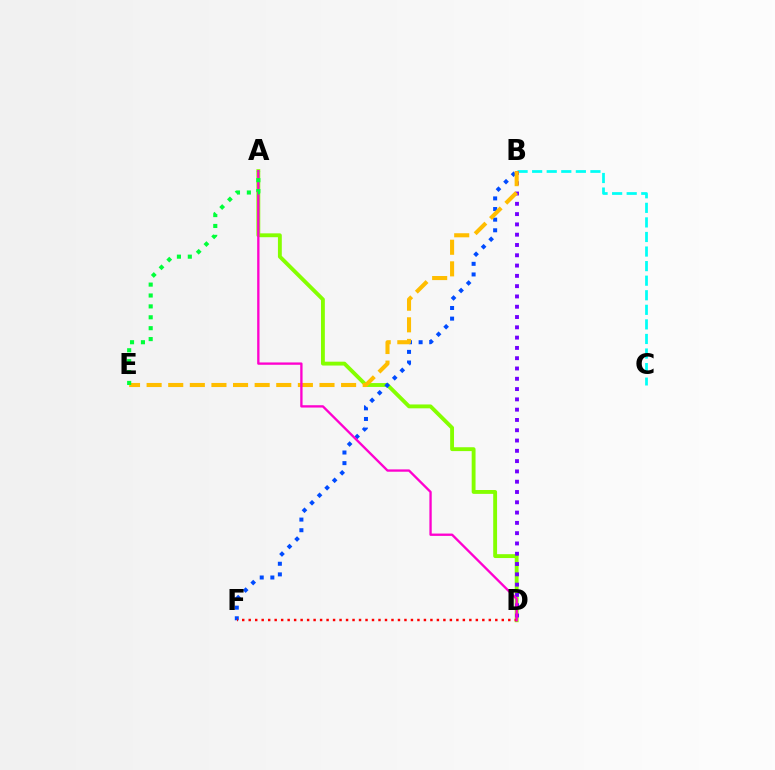{('B', 'C'): [{'color': '#00fff6', 'line_style': 'dashed', 'thickness': 1.98}], ('A', 'D'): [{'color': '#84ff00', 'line_style': 'solid', 'thickness': 2.78}, {'color': '#ff00cf', 'line_style': 'solid', 'thickness': 1.68}], ('B', 'F'): [{'color': '#004bff', 'line_style': 'dotted', 'thickness': 2.89}], ('B', 'D'): [{'color': '#7200ff', 'line_style': 'dotted', 'thickness': 2.8}], ('B', 'E'): [{'color': '#ffbd00', 'line_style': 'dashed', 'thickness': 2.94}], ('D', 'F'): [{'color': '#ff0000', 'line_style': 'dotted', 'thickness': 1.76}], ('A', 'E'): [{'color': '#00ff39', 'line_style': 'dotted', 'thickness': 2.96}]}